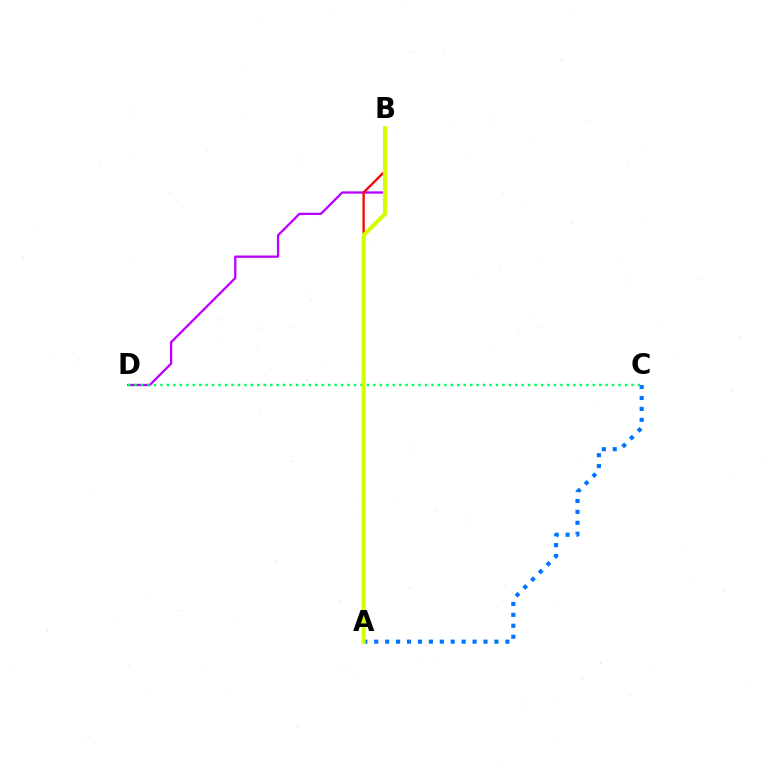{('B', 'D'): [{'color': '#b900ff', 'line_style': 'solid', 'thickness': 1.64}], ('A', 'C'): [{'color': '#0074ff', 'line_style': 'dotted', 'thickness': 2.97}], ('C', 'D'): [{'color': '#00ff5c', 'line_style': 'dotted', 'thickness': 1.75}], ('A', 'B'): [{'color': '#ff0000', 'line_style': 'solid', 'thickness': 1.64}, {'color': '#d1ff00', 'line_style': 'solid', 'thickness': 2.95}]}